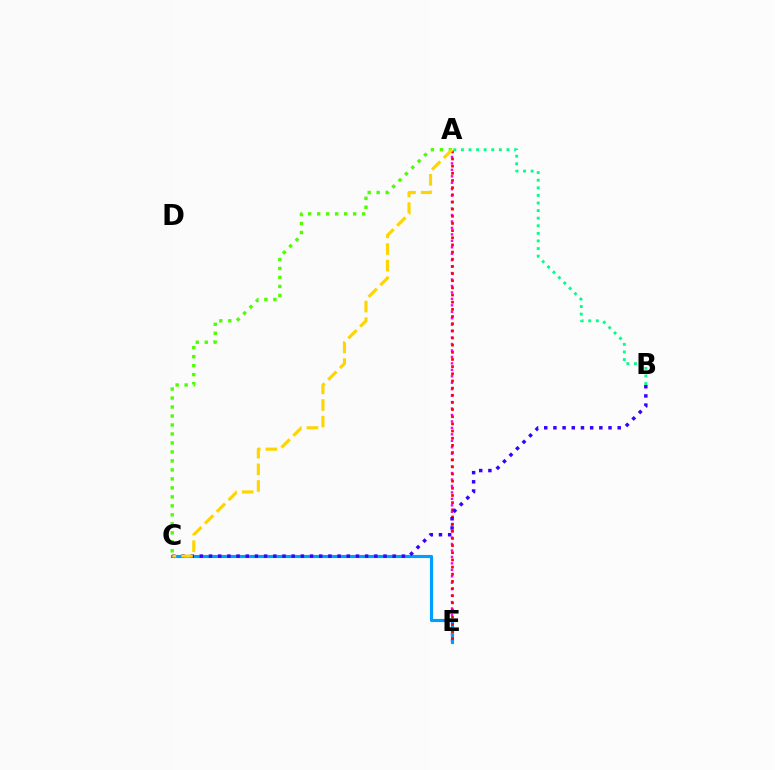{('A', 'E'): [{'color': '#ff00ed', 'line_style': 'dotted', 'thickness': 1.75}, {'color': '#ff0000', 'line_style': 'dotted', 'thickness': 1.95}], ('C', 'E'): [{'color': '#009eff', 'line_style': 'solid', 'thickness': 2.26}], ('A', 'B'): [{'color': '#00ff86', 'line_style': 'dotted', 'thickness': 2.06}], ('A', 'C'): [{'color': '#4fff00', 'line_style': 'dotted', 'thickness': 2.44}, {'color': '#ffd500', 'line_style': 'dashed', 'thickness': 2.26}], ('B', 'C'): [{'color': '#3700ff', 'line_style': 'dotted', 'thickness': 2.5}]}